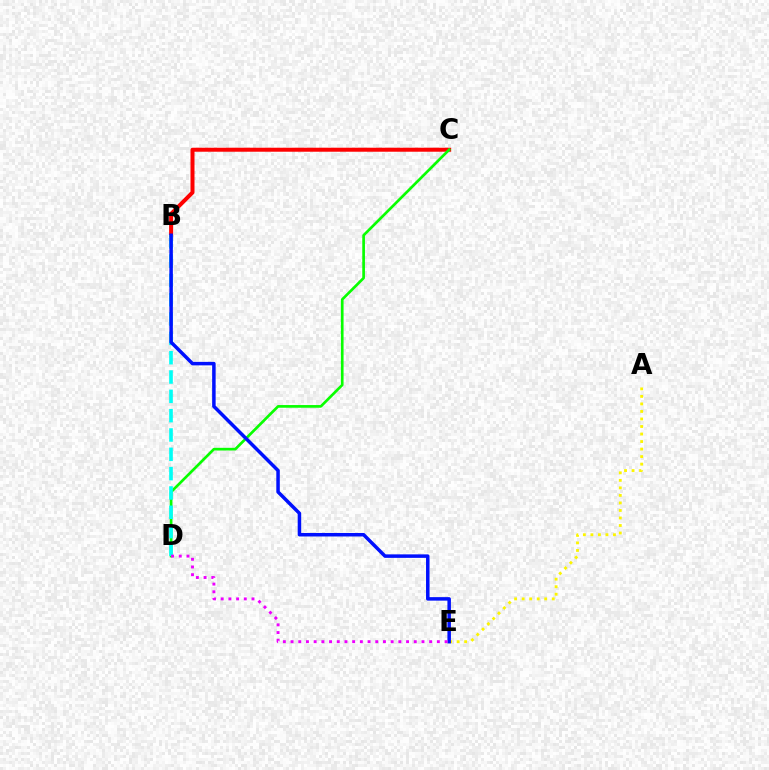{('B', 'C'): [{'color': '#ff0000', 'line_style': 'solid', 'thickness': 2.88}], ('A', 'E'): [{'color': '#fcf500', 'line_style': 'dotted', 'thickness': 2.04}], ('C', 'D'): [{'color': '#08ff00', 'line_style': 'solid', 'thickness': 1.93}], ('B', 'D'): [{'color': '#00fff6', 'line_style': 'dashed', 'thickness': 2.63}], ('B', 'E'): [{'color': '#0010ff', 'line_style': 'solid', 'thickness': 2.52}], ('D', 'E'): [{'color': '#ee00ff', 'line_style': 'dotted', 'thickness': 2.09}]}